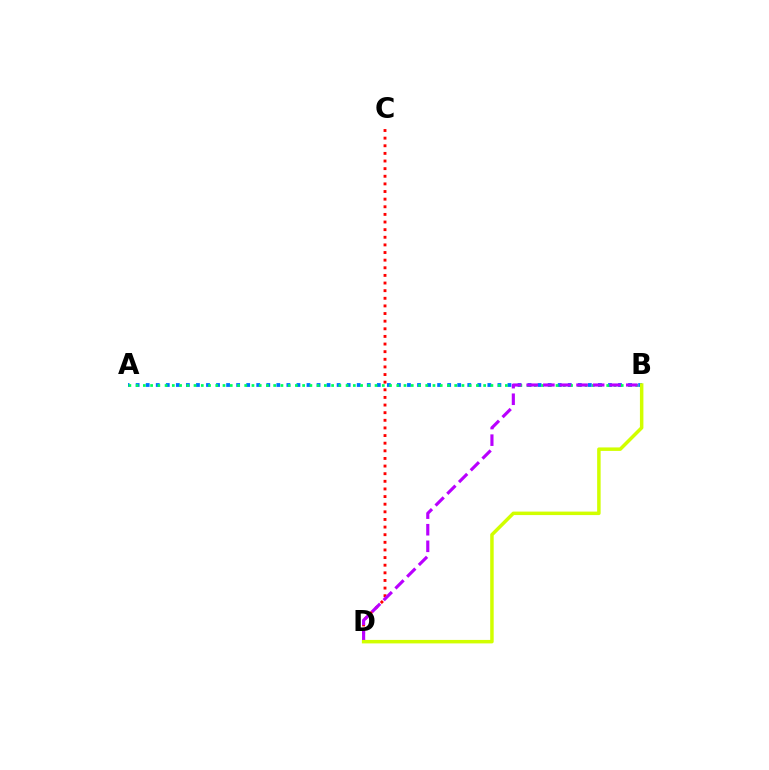{('C', 'D'): [{'color': '#ff0000', 'line_style': 'dotted', 'thickness': 2.07}], ('A', 'B'): [{'color': '#0074ff', 'line_style': 'dotted', 'thickness': 2.73}, {'color': '#00ff5c', 'line_style': 'dotted', 'thickness': 1.97}], ('B', 'D'): [{'color': '#b900ff', 'line_style': 'dashed', 'thickness': 2.25}, {'color': '#d1ff00', 'line_style': 'solid', 'thickness': 2.51}]}